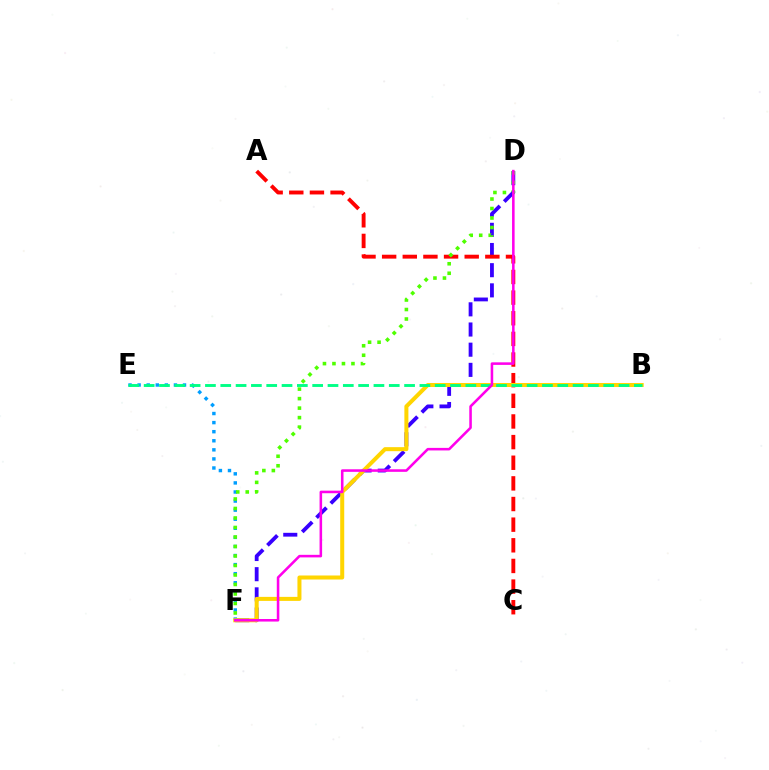{('D', 'F'): [{'color': '#3700ff', 'line_style': 'dashed', 'thickness': 2.74}, {'color': '#4fff00', 'line_style': 'dotted', 'thickness': 2.58}, {'color': '#ff00ed', 'line_style': 'solid', 'thickness': 1.84}], ('E', 'F'): [{'color': '#009eff', 'line_style': 'dotted', 'thickness': 2.47}], ('A', 'C'): [{'color': '#ff0000', 'line_style': 'dashed', 'thickness': 2.8}], ('B', 'F'): [{'color': '#ffd500', 'line_style': 'solid', 'thickness': 2.89}], ('B', 'E'): [{'color': '#00ff86', 'line_style': 'dashed', 'thickness': 2.08}]}